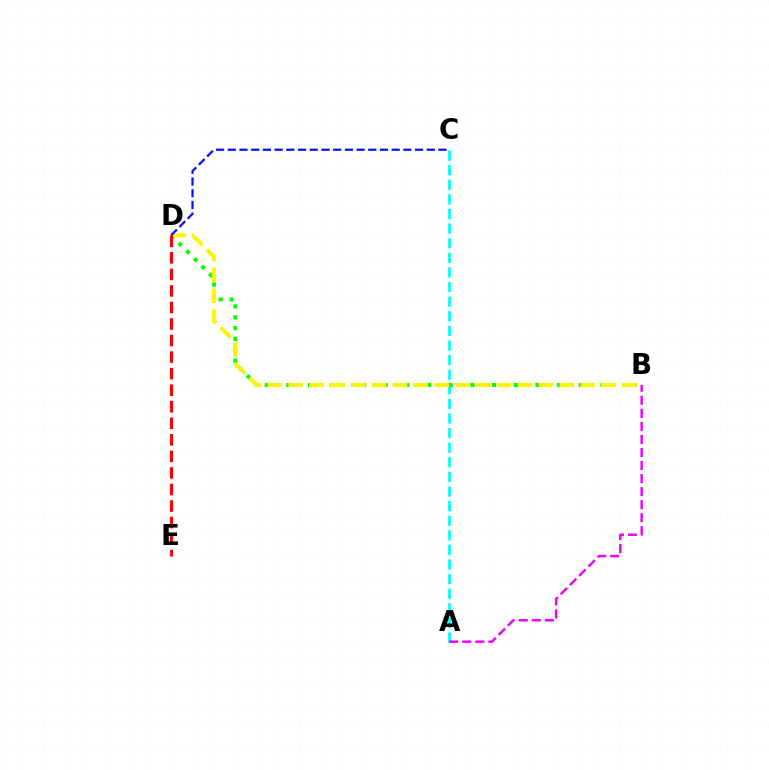{('A', 'C'): [{'color': '#00fff6', 'line_style': 'dashed', 'thickness': 1.98}], ('B', 'D'): [{'color': '#08ff00', 'line_style': 'dotted', 'thickness': 2.94}, {'color': '#fcf500', 'line_style': 'dashed', 'thickness': 2.83}], ('C', 'D'): [{'color': '#0010ff', 'line_style': 'dashed', 'thickness': 1.59}], ('A', 'B'): [{'color': '#ee00ff', 'line_style': 'dashed', 'thickness': 1.77}], ('D', 'E'): [{'color': '#ff0000', 'line_style': 'dashed', 'thickness': 2.25}]}